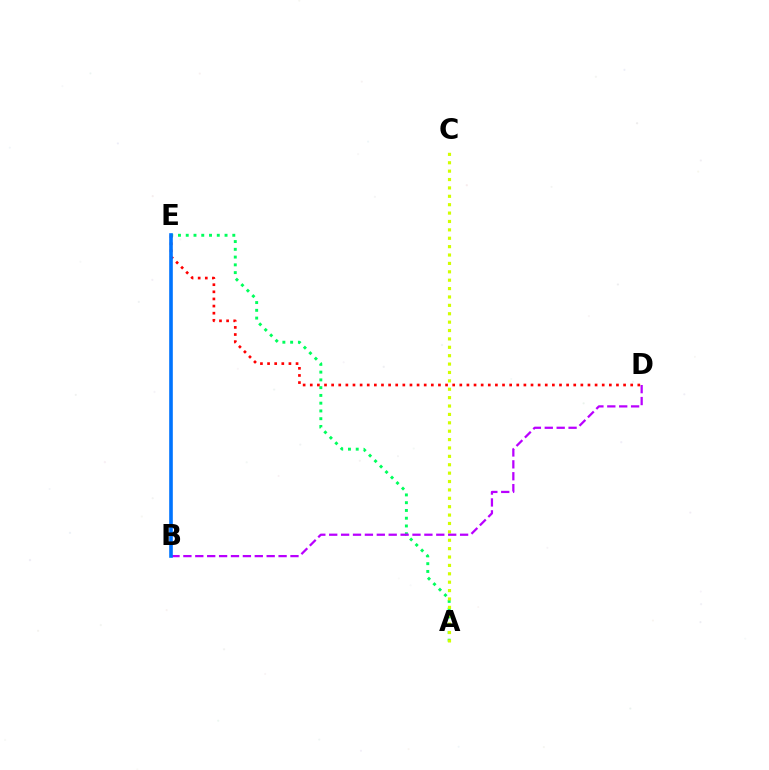{('A', 'E'): [{'color': '#00ff5c', 'line_style': 'dotted', 'thickness': 2.11}], ('A', 'C'): [{'color': '#d1ff00', 'line_style': 'dotted', 'thickness': 2.28}], ('D', 'E'): [{'color': '#ff0000', 'line_style': 'dotted', 'thickness': 1.93}], ('B', 'D'): [{'color': '#b900ff', 'line_style': 'dashed', 'thickness': 1.62}], ('B', 'E'): [{'color': '#0074ff', 'line_style': 'solid', 'thickness': 2.6}]}